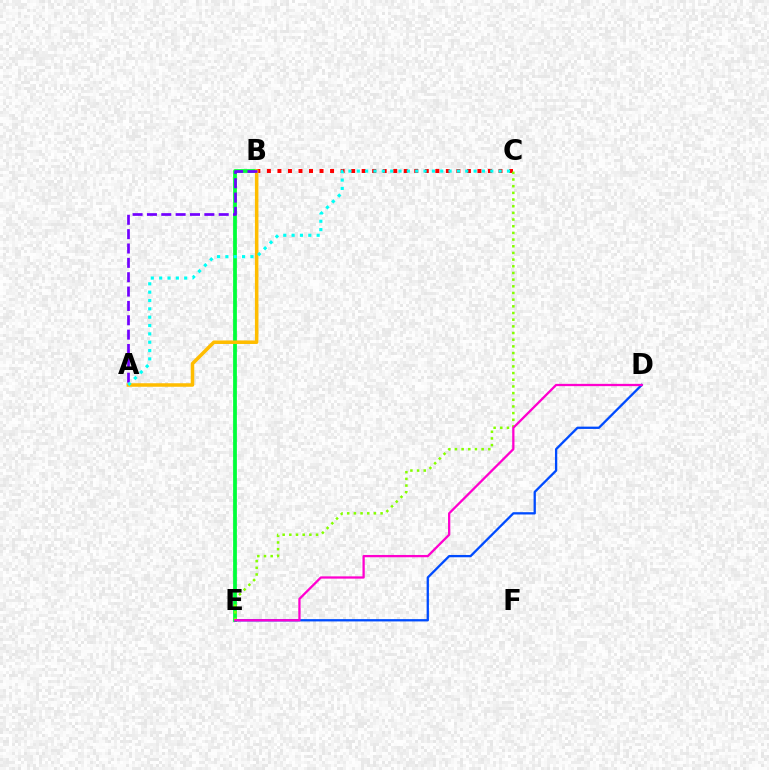{('B', 'E'): [{'color': '#00ff39', 'line_style': 'solid', 'thickness': 2.71}], ('B', 'C'): [{'color': '#ff0000', 'line_style': 'dotted', 'thickness': 2.86}], ('A', 'B'): [{'color': '#ffbd00', 'line_style': 'solid', 'thickness': 2.53}, {'color': '#7200ff', 'line_style': 'dashed', 'thickness': 1.95}], ('D', 'E'): [{'color': '#004bff', 'line_style': 'solid', 'thickness': 1.66}, {'color': '#ff00cf', 'line_style': 'solid', 'thickness': 1.64}], ('C', 'E'): [{'color': '#84ff00', 'line_style': 'dotted', 'thickness': 1.81}], ('A', 'C'): [{'color': '#00fff6', 'line_style': 'dotted', 'thickness': 2.27}]}